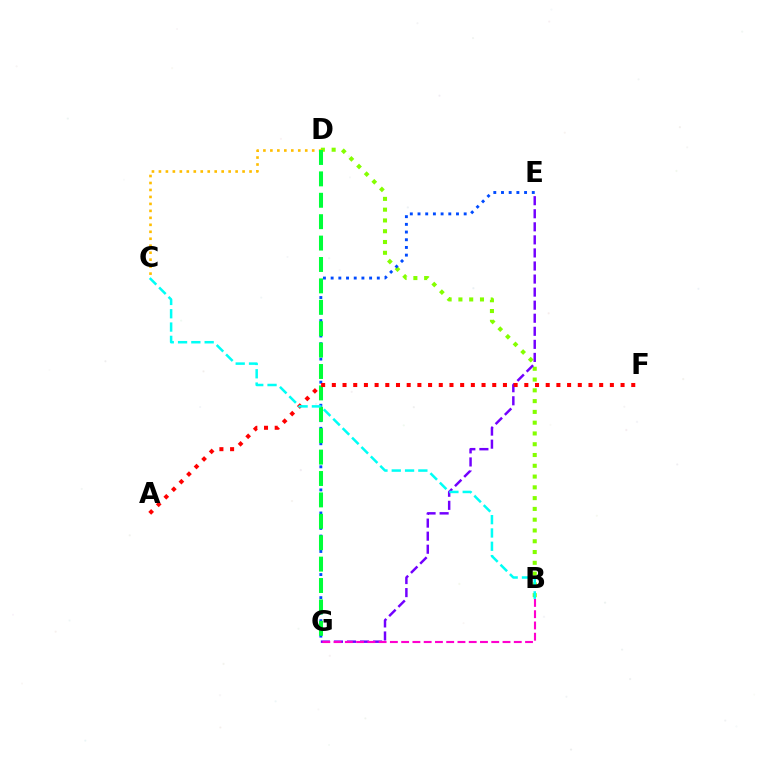{('B', 'D'): [{'color': '#84ff00', 'line_style': 'dotted', 'thickness': 2.93}], ('E', 'G'): [{'color': '#004bff', 'line_style': 'dotted', 'thickness': 2.09}, {'color': '#7200ff', 'line_style': 'dashed', 'thickness': 1.77}], ('C', 'D'): [{'color': '#ffbd00', 'line_style': 'dotted', 'thickness': 1.89}], ('B', 'G'): [{'color': '#ff00cf', 'line_style': 'dashed', 'thickness': 1.53}], ('D', 'G'): [{'color': '#00ff39', 'line_style': 'dashed', 'thickness': 2.91}], ('A', 'F'): [{'color': '#ff0000', 'line_style': 'dotted', 'thickness': 2.91}], ('B', 'C'): [{'color': '#00fff6', 'line_style': 'dashed', 'thickness': 1.81}]}